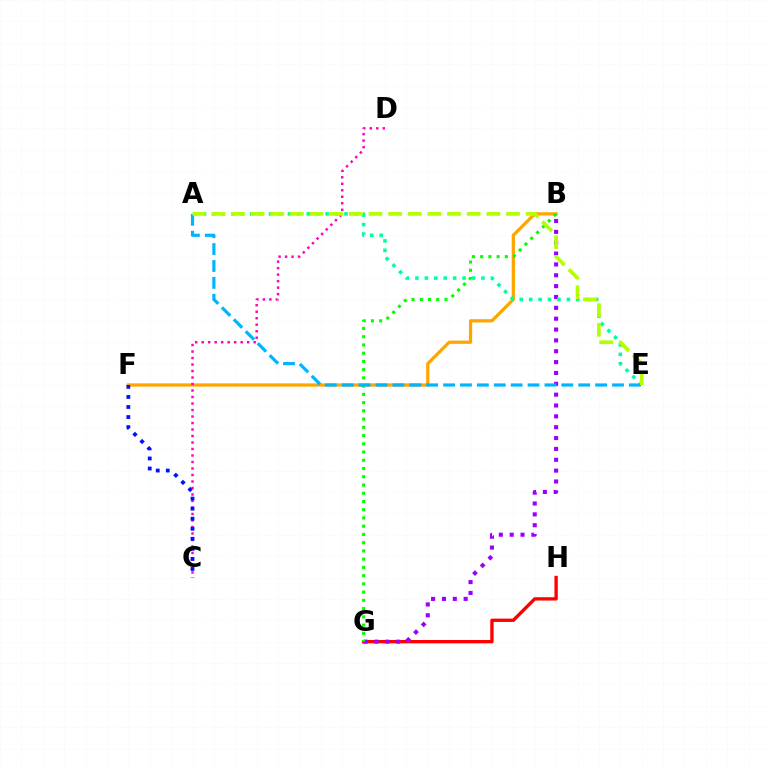{('G', 'H'): [{'color': '#ff0000', 'line_style': 'solid', 'thickness': 2.39}], ('B', 'F'): [{'color': '#ffa500', 'line_style': 'solid', 'thickness': 2.35}], ('B', 'G'): [{'color': '#9b00ff', 'line_style': 'dotted', 'thickness': 2.95}, {'color': '#08ff00', 'line_style': 'dotted', 'thickness': 2.24}], ('A', 'E'): [{'color': '#00ff9d', 'line_style': 'dotted', 'thickness': 2.56}, {'color': '#00b5ff', 'line_style': 'dashed', 'thickness': 2.3}, {'color': '#b3ff00', 'line_style': 'dashed', 'thickness': 2.67}], ('C', 'D'): [{'color': '#ff00bd', 'line_style': 'dotted', 'thickness': 1.77}], ('C', 'F'): [{'color': '#0010ff', 'line_style': 'dotted', 'thickness': 2.73}]}